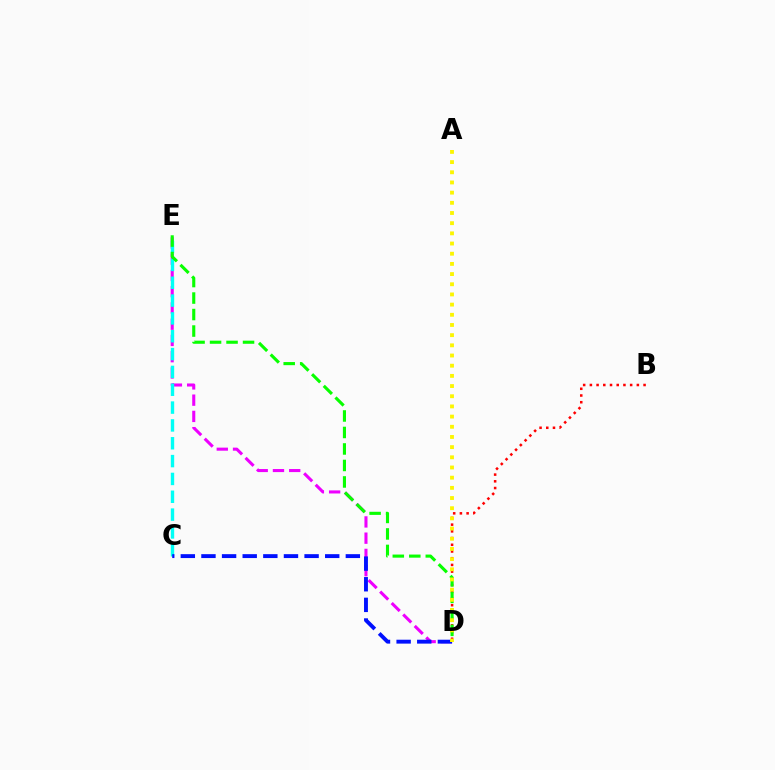{('B', 'D'): [{'color': '#ff0000', 'line_style': 'dotted', 'thickness': 1.82}], ('D', 'E'): [{'color': '#ee00ff', 'line_style': 'dashed', 'thickness': 2.21}, {'color': '#08ff00', 'line_style': 'dashed', 'thickness': 2.24}], ('C', 'E'): [{'color': '#00fff6', 'line_style': 'dashed', 'thickness': 2.42}], ('C', 'D'): [{'color': '#0010ff', 'line_style': 'dashed', 'thickness': 2.8}], ('A', 'D'): [{'color': '#fcf500', 'line_style': 'dotted', 'thickness': 2.77}]}